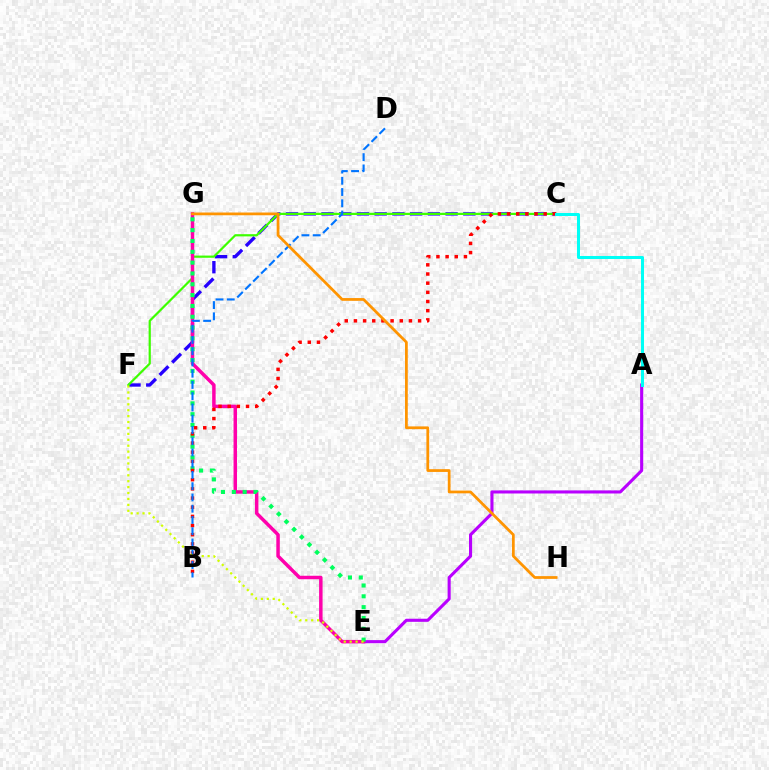{('C', 'F'): [{'color': '#2500ff', 'line_style': 'dashed', 'thickness': 2.41}, {'color': '#3dff00', 'line_style': 'solid', 'thickness': 1.59}], ('A', 'E'): [{'color': '#b900ff', 'line_style': 'solid', 'thickness': 2.23}], ('E', 'G'): [{'color': '#ff00ac', 'line_style': 'solid', 'thickness': 2.5}, {'color': '#00ff5c', 'line_style': 'dotted', 'thickness': 2.94}], ('B', 'C'): [{'color': '#ff0000', 'line_style': 'dotted', 'thickness': 2.49}], ('B', 'D'): [{'color': '#0074ff', 'line_style': 'dashed', 'thickness': 1.53}], ('E', 'F'): [{'color': '#d1ff00', 'line_style': 'dotted', 'thickness': 1.61}], ('G', 'H'): [{'color': '#ff9400', 'line_style': 'solid', 'thickness': 1.98}], ('A', 'C'): [{'color': '#00fff6', 'line_style': 'solid', 'thickness': 2.17}]}